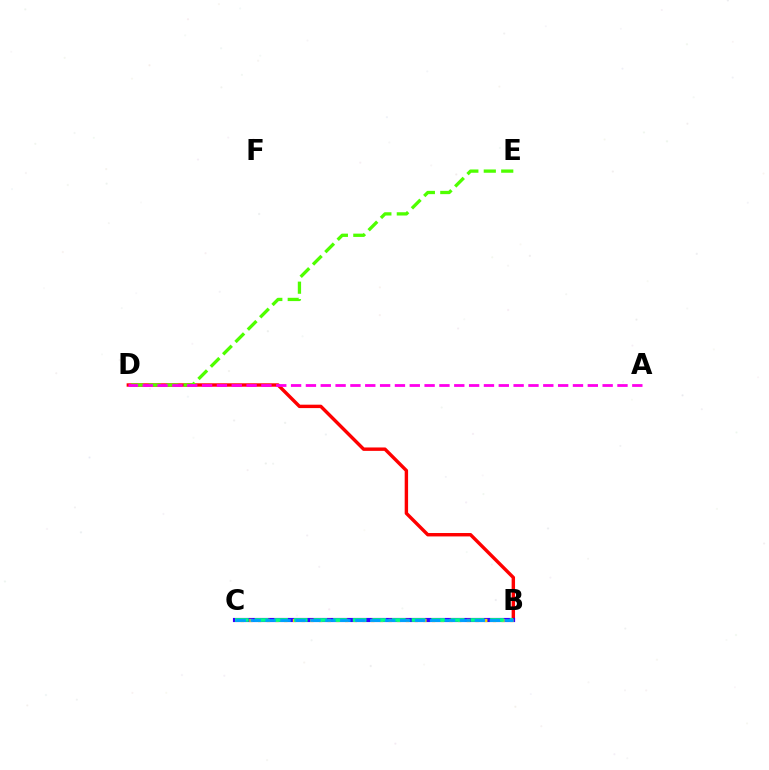{('B', 'D'): [{'color': '#ff0000', 'line_style': 'solid', 'thickness': 2.45}], ('B', 'C'): [{'color': '#3700ff', 'line_style': 'solid', 'thickness': 2.99}, {'color': '#ffd500', 'line_style': 'dotted', 'thickness': 2.36}, {'color': '#00ff86', 'line_style': 'dashed', 'thickness': 2.67}, {'color': '#009eff', 'line_style': 'dashed', 'thickness': 2.03}], ('D', 'E'): [{'color': '#4fff00', 'line_style': 'dashed', 'thickness': 2.37}], ('A', 'D'): [{'color': '#ff00ed', 'line_style': 'dashed', 'thickness': 2.02}]}